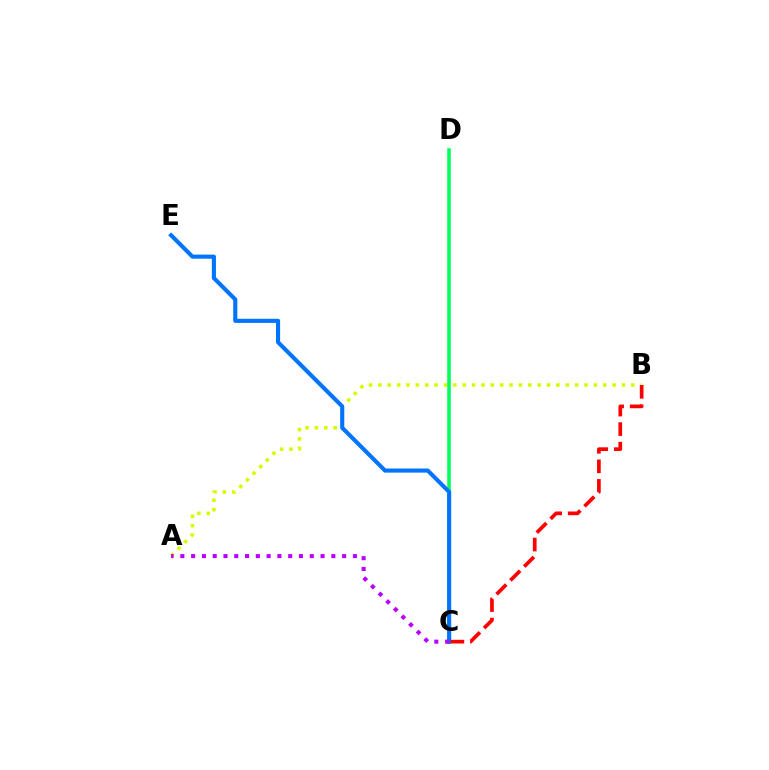{('A', 'B'): [{'color': '#d1ff00', 'line_style': 'dotted', 'thickness': 2.55}], ('C', 'D'): [{'color': '#00ff5c', 'line_style': 'solid', 'thickness': 2.57}], ('C', 'E'): [{'color': '#0074ff', 'line_style': 'solid', 'thickness': 2.96}], ('A', 'C'): [{'color': '#b900ff', 'line_style': 'dotted', 'thickness': 2.93}], ('B', 'C'): [{'color': '#ff0000', 'line_style': 'dashed', 'thickness': 2.66}]}